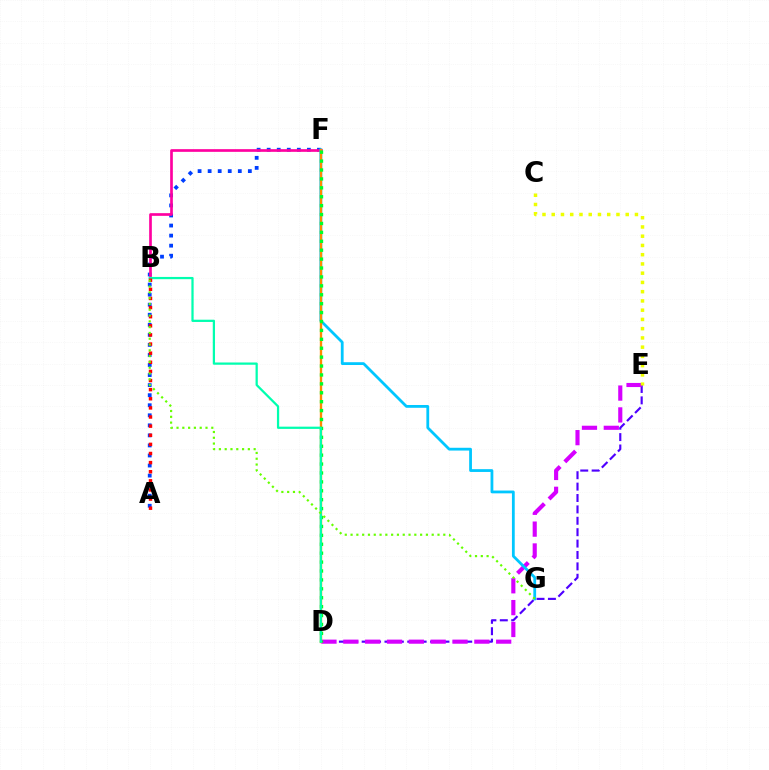{('D', 'E'): [{'color': '#4f00ff', 'line_style': 'dashed', 'thickness': 1.55}, {'color': '#d600ff', 'line_style': 'dashed', 'thickness': 2.97}], ('A', 'F'): [{'color': '#003fff', 'line_style': 'dotted', 'thickness': 2.73}], ('B', 'F'): [{'color': '#ff00a0', 'line_style': 'solid', 'thickness': 1.93}], ('F', 'G'): [{'color': '#00c7ff', 'line_style': 'solid', 'thickness': 2.01}], ('C', 'E'): [{'color': '#eeff00', 'line_style': 'dotted', 'thickness': 2.51}], ('D', 'F'): [{'color': '#ff8800', 'line_style': 'solid', 'thickness': 1.7}, {'color': '#00ff27', 'line_style': 'dotted', 'thickness': 2.42}], ('B', 'D'): [{'color': '#00ffaf', 'line_style': 'solid', 'thickness': 1.62}], ('A', 'B'): [{'color': '#ff0000', 'line_style': 'dotted', 'thickness': 2.48}], ('B', 'G'): [{'color': '#66ff00', 'line_style': 'dotted', 'thickness': 1.57}]}